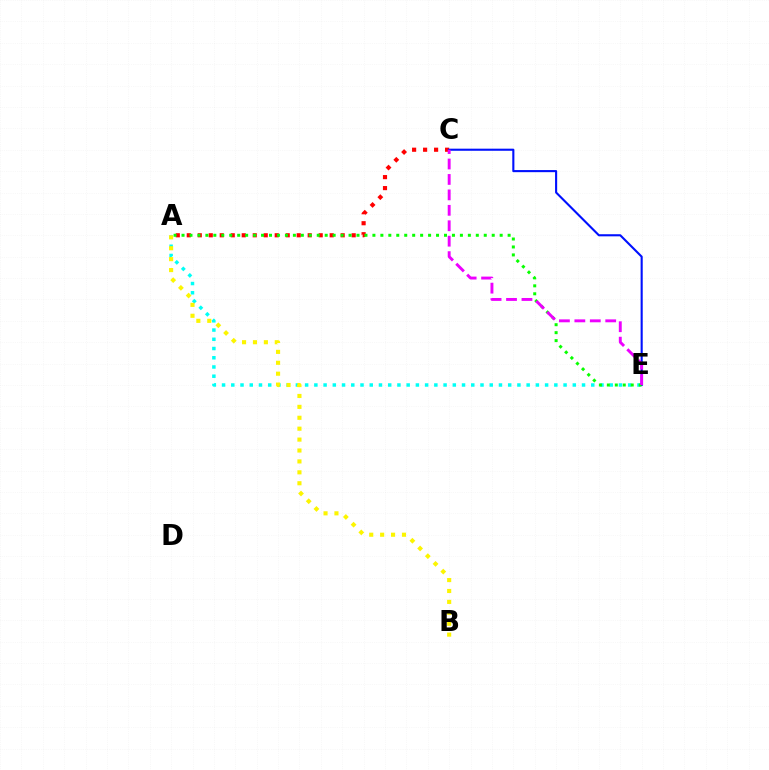{('A', 'E'): [{'color': '#00fff6', 'line_style': 'dotted', 'thickness': 2.51}, {'color': '#08ff00', 'line_style': 'dotted', 'thickness': 2.16}], ('A', 'C'): [{'color': '#ff0000', 'line_style': 'dotted', 'thickness': 2.99}], ('C', 'E'): [{'color': '#0010ff', 'line_style': 'solid', 'thickness': 1.51}, {'color': '#ee00ff', 'line_style': 'dashed', 'thickness': 2.1}], ('A', 'B'): [{'color': '#fcf500', 'line_style': 'dotted', 'thickness': 2.96}]}